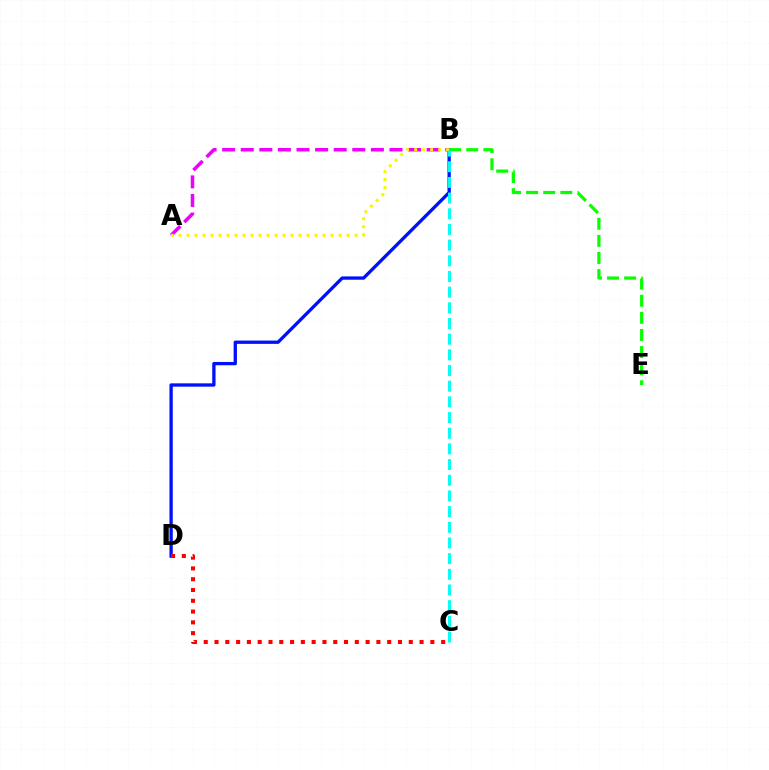{('B', 'D'): [{'color': '#0010ff', 'line_style': 'solid', 'thickness': 2.38}], ('A', 'B'): [{'color': '#ee00ff', 'line_style': 'dashed', 'thickness': 2.53}, {'color': '#fcf500', 'line_style': 'dotted', 'thickness': 2.17}], ('B', 'E'): [{'color': '#08ff00', 'line_style': 'dashed', 'thickness': 2.32}], ('B', 'C'): [{'color': '#00fff6', 'line_style': 'dashed', 'thickness': 2.13}], ('C', 'D'): [{'color': '#ff0000', 'line_style': 'dotted', 'thickness': 2.93}]}